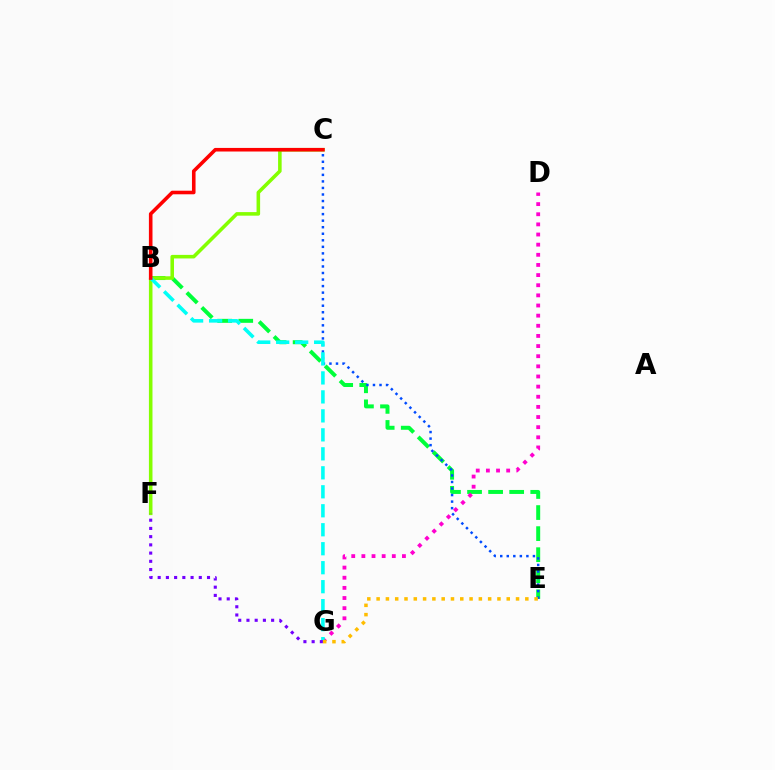{('B', 'E'): [{'color': '#00ff39', 'line_style': 'dashed', 'thickness': 2.86}], ('C', 'E'): [{'color': '#004bff', 'line_style': 'dotted', 'thickness': 1.78}], ('C', 'F'): [{'color': '#84ff00', 'line_style': 'solid', 'thickness': 2.56}], ('D', 'G'): [{'color': '#ff00cf', 'line_style': 'dotted', 'thickness': 2.75}], ('B', 'G'): [{'color': '#00fff6', 'line_style': 'dashed', 'thickness': 2.58}], ('F', 'G'): [{'color': '#7200ff', 'line_style': 'dotted', 'thickness': 2.23}], ('B', 'C'): [{'color': '#ff0000', 'line_style': 'solid', 'thickness': 2.58}], ('E', 'G'): [{'color': '#ffbd00', 'line_style': 'dotted', 'thickness': 2.53}]}